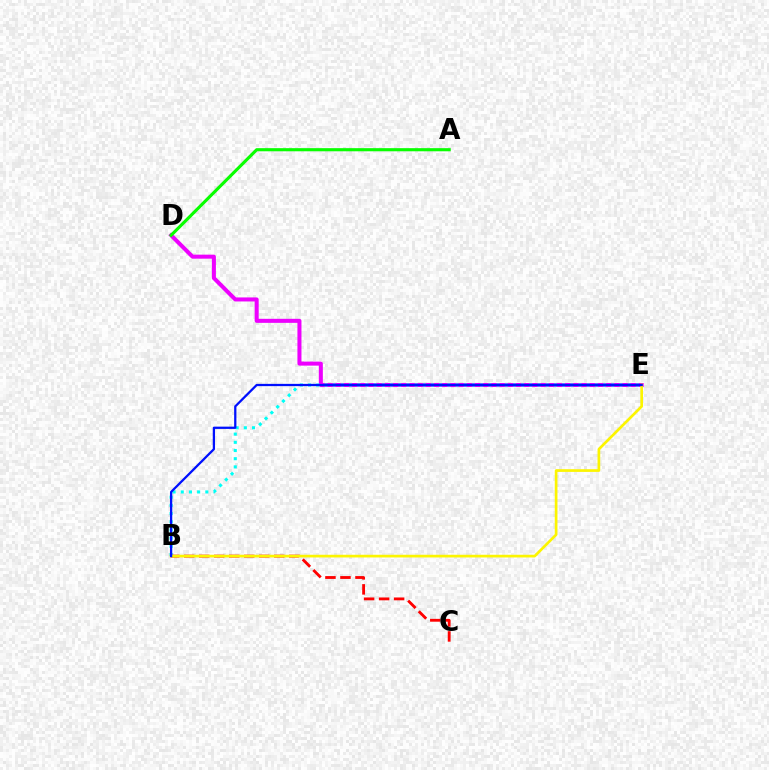{('D', 'E'): [{'color': '#ee00ff', 'line_style': 'solid', 'thickness': 2.9}], ('B', 'E'): [{'color': '#00fff6', 'line_style': 'dotted', 'thickness': 2.23}, {'color': '#fcf500', 'line_style': 'solid', 'thickness': 1.94}, {'color': '#0010ff', 'line_style': 'solid', 'thickness': 1.63}], ('B', 'C'): [{'color': '#ff0000', 'line_style': 'dashed', 'thickness': 2.04}], ('A', 'D'): [{'color': '#08ff00', 'line_style': 'solid', 'thickness': 2.25}]}